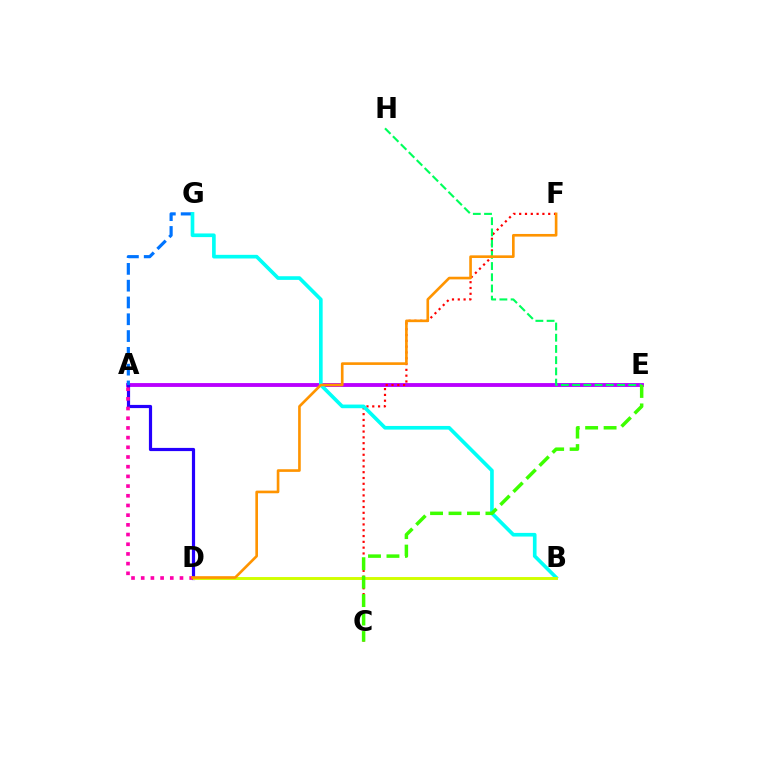{('A', 'E'): [{'color': '#b900ff', 'line_style': 'solid', 'thickness': 2.78}], ('A', 'D'): [{'color': '#2500ff', 'line_style': 'solid', 'thickness': 2.3}, {'color': '#ff00ac', 'line_style': 'dotted', 'thickness': 2.63}], ('A', 'G'): [{'color': '#0074ff', 'line_style': 'dashed', 'thickness': 2.28}], ('C', 'F'): [{'color': '#ff0000', 'line_style': 'dotted', 'thickness': 1.58}], ('B', 'G'): [{'color': '#00fff6', 'line_style': 'solid', 'thickness': 2.63}], ('B', 'D'): [{'color': '#d1ff00', 'line_style': 'solid', 'thickness': 2.1}], ('E', 'H'): [{'color': '#00ff5c', 'line_style': 'dashed', 'thickness': 1.52}], ('C', 'E'): [{'color': '#3dff00', 'line_style': 'dashed', 'thickness': 2.51}], ('D', 'F'): [{'color': '#ff9400', 'line_style': 'solid', 'thickness': 1.9}]}